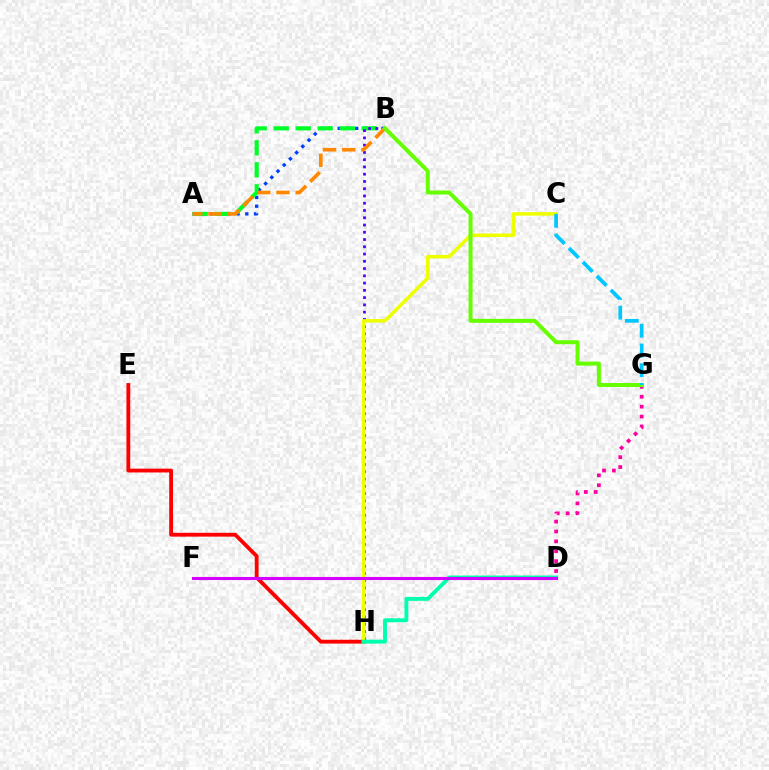{('E', 'H'): [{'color': '#ff0000', 'line_style': 'solid', 'thickness': 2.75}], ('A', 'B'): [{'color': '#003fff', 'line_style': 'dotted', 'thickness': 2.38}, {'color': '#00ff27', 'line_style': 'dashed', 'thickness': 2.99}, {'color': '#ff8800', 'line_style': 'dashed', 'thickness': 2.61}], ('B', 'H'): [{'color': '#4f00ff', 'line_style': 'dotted', 'thickness': 1.97}], ('C', 'H'): [{'color': '#eeff00', 'line_style': 'solid', 'thickness': 2.55}], ('D', 'G'): [{'color': '#ff00a0', 'line_style': 'dotted', 'thickness': 2.69}], ('B', 'G'): [{'color': '#66ff00', 'line_style': 'solid', 'thickness': 2.88}], ('D', 'H'): [{'color': '#00ffaf', 'line_style': 'solid', 'thickness': 2.81}], ('C', 'G'): [{'color': '#00c7ff', 'line_style': 'dashed', 'thickness': 2.68}], ('D', 'F'): [{'color': '#d600ff', 'line_style': 'solid', 'thickness': 2.22}]}